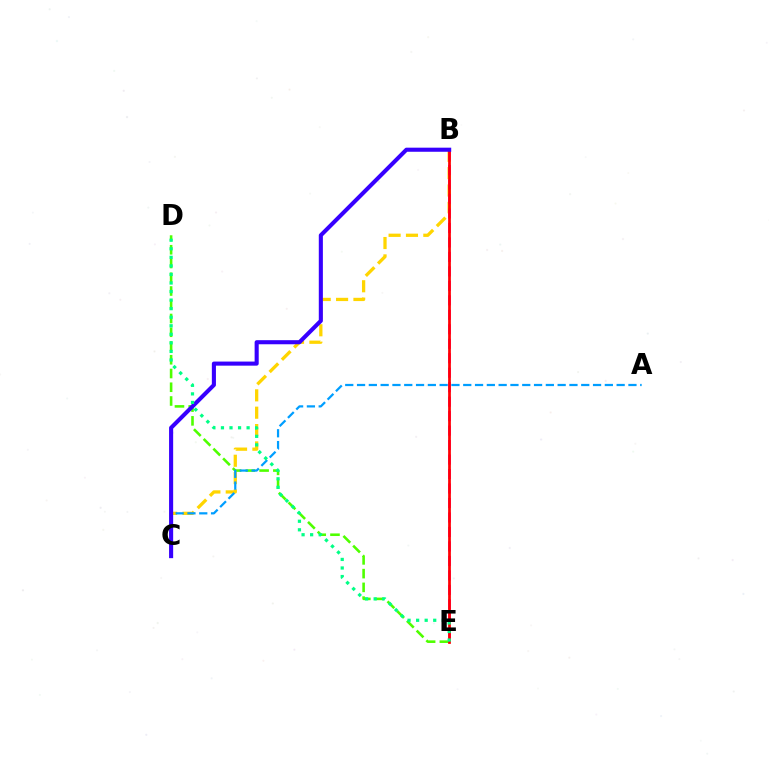{('D', 'E'): [{'color': '#4fff00', 'line_style': 'dashed', 'thickness': 1.87}, {'color': '#00ff86', 'line_style': 'dotted', 'thickness': 2.32}], ('B', 'C'): [{'color': '#ffd500', 'line_style': 'dashed', 'thickness': 2.36}, {'color': '#3700ff', 'line_style': 'solid', 'thickness': 2.94}], ('A', 'C'): [{'color': '#009eff', 'line_style': 'dashed', 'thickness': 1.6}], ('B', 'E'): [{'color': '#ff00ed', 'line_style': 'dashed', 'thickness': 1.97}, {'color': '#ff0000', 'line_style': 'solid', 'thickness': 1.96}]}